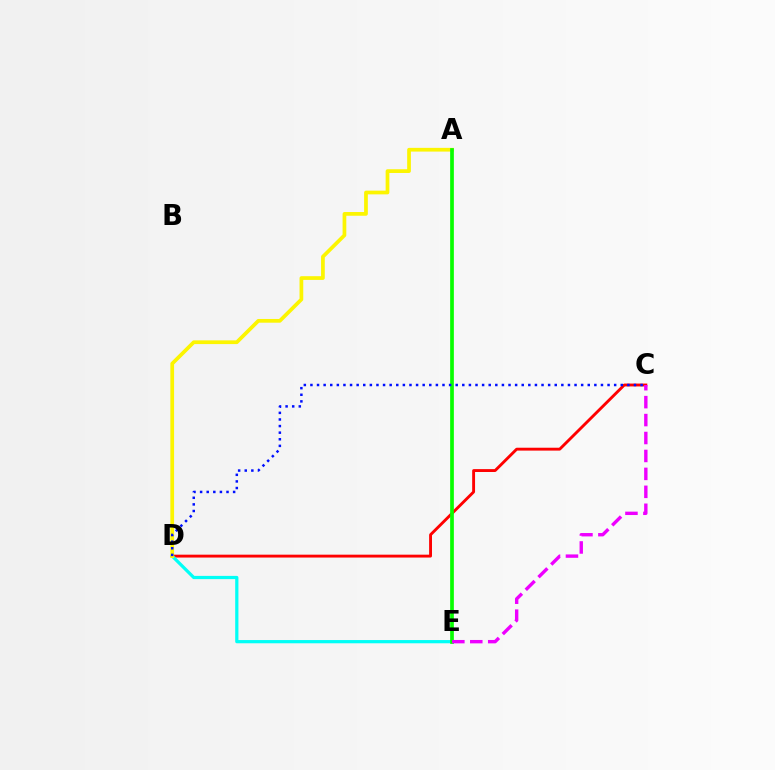{('C', 'D'): [{'color': '#ff0000', 'line_style': 'solid', 'thickness': 2.07}, {'color': '#0010ff', 'line_style': 'dotted', 'thickness': 1.79}], ('D', 'E'): [{'color': '#00fff6', 'line_style': 'solid', 'thickness': 2.32}], ('A', 'D'): [{'color': '#fcf500', 'line_style': 'solid', 'thickness': 2.68}], ('A', 'E'): [{'color': '#08ff00', 'line_style': 'solid', 'thickness': 2.67}], ('C', 'E'): [{'color': '#ee00ff', 'line_style': 'dashed', 'thickness': 2.44}]}